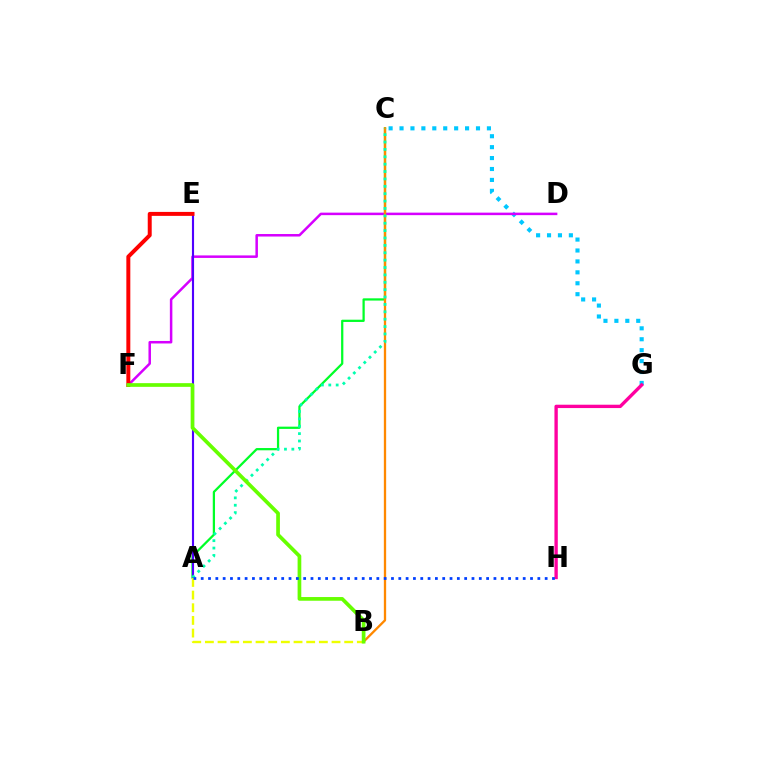{('A', 'C'): [{'color': '#00ff27', 'line_style': 'solid', 'thickness': 1.62}, {'color': '#00ffaf', 'line_style': 'dotted', 'thickness': 2.01}], ('C', 'G'): [{'color': '#00c7ff', 'line_style': 'dotted', 'thickness': 2.97}], ('D', 'F'): [{'color': '#d600ff', 'line_style': 'solid', 'thickness': 1.81}], ('A', 'E'): [{'color': '#4f00ff', 'line_style': 'solid', 'thickness': 1.54}], ('A', 'B'): [{'color': '#eeff00', 'line_style': 'dashed', 'thickness': 1.72}], ('G', 'H'): [{'color': '#ff00a0', 'line_style': 'solid', 'thickness': 2.41}], ('E', 'F'): [{'color': '#ff0000', 'line_style': 'solid', 'thickness': 2.86}], ('B', 'C'): [{'color': '#ff8800', 'line_style': 'solid', 'thickness': 1.66}], ('B', 'F'): [{'color': '#66ff00', 'line_style': 'solid', 'thickness': 2.66}], ('A', 'H'): [{'color': '#003fff', 'line_style': 'dotted', 'thickness': 1.99}]}